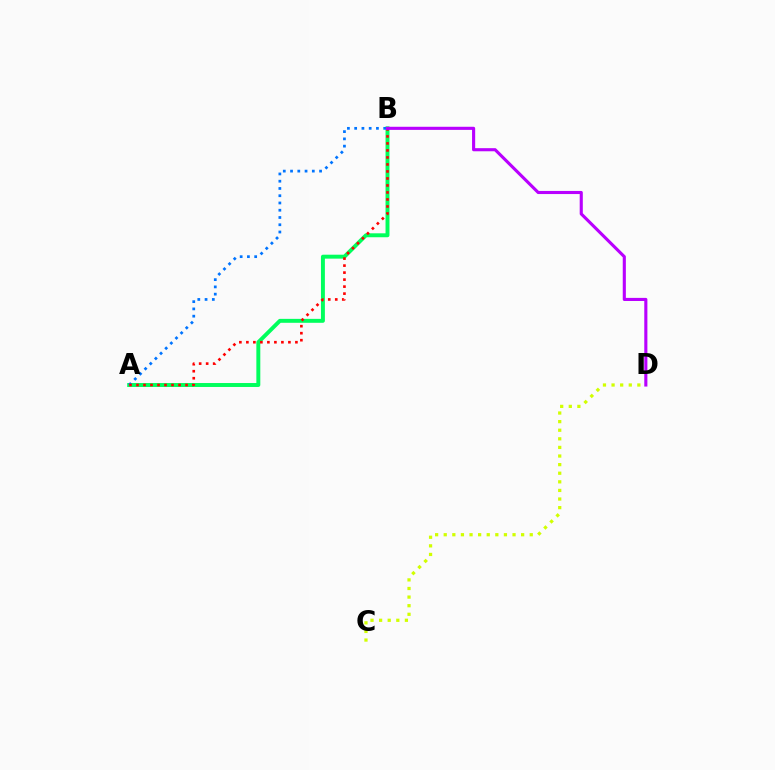{('A', 'B'): [{'color': '#00ff5c', 'line_style': 'solid', 'thickness': 2.83}, {'color': '#0074ff', 'line_style': 'dotted', 'thickness': 1.97}, {'color': '#ff0000', 'line_style': 'dotted', 'thickness': 1.9}], ('C', 'D'): [{'color': '#d1ff00', 'line_style': 'dotted', 'thickness': 2.34}], ('B', 'D'): [{'color': '#b900ff', 'line_style': 'solid', 'thickness': 2.24}]}